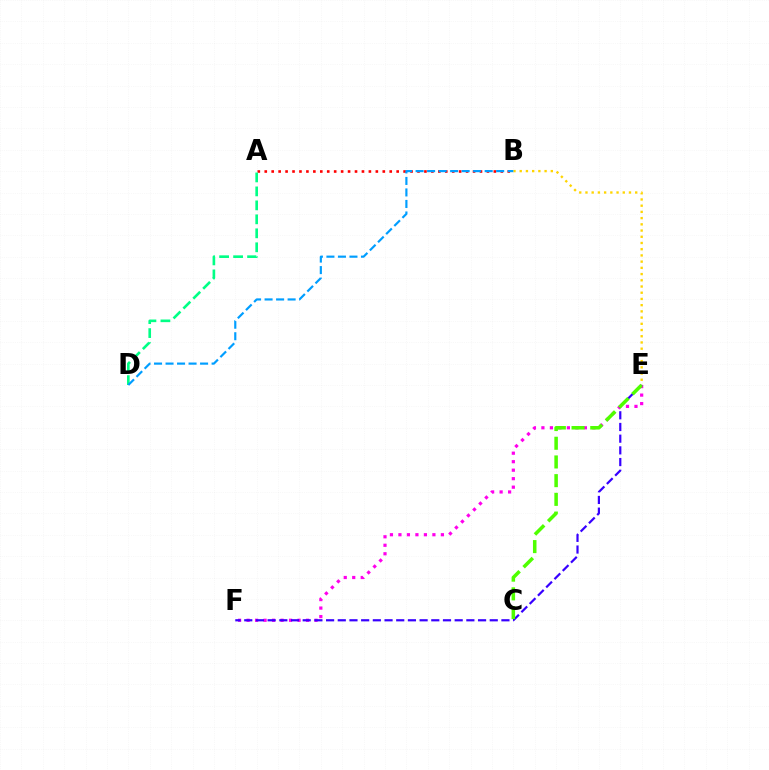{('A', 'B'): [{'color': '#ff0000', 'line_style': 'dotted', 'thickness': 1.89}], ('E', 'F'): [{'color': '#ff00ed', 'line_style': 'dotted', 'thickness': 2.31}, {'color': '#3700ff', 'line_style': 'dashed', 'thickness': 1.59}], ('B', 'E'): [{'color': '#ffd500', 'line_style': 'dotted', 'thickness': 1.69}], ('A', 'D'): [{'color': '#00ff86', 'line_style': 'dashed', 'thickness': 1.9}], ('C', 'E'): [{'color': '#4fff00', 'line_style': 'dashed', 'thickness': 2.54}], ('B', 'D'): [{'color': '#009eff', 'line_style': 'dashed', 'thickness': 1.56}]}